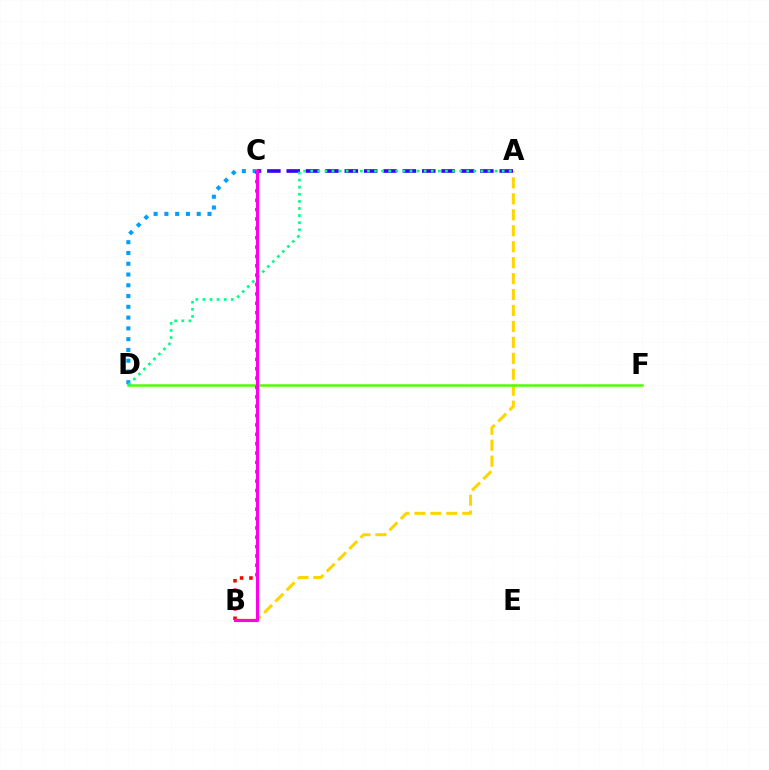{('A', 'B'): [{'color': '#ffd500', 'line_style': 'dashed', 'thickness': 2.17}], ('D', 'F'): [{'color': '#4fff00', 'line_style': 'solid', 'thickness': 1.81}], ('C', 'D'): [{'color': '#009eff', 'line_style': 'dotted', 'thickness': 2.93}], ('A', 'C'): [{'color': '#3700ff', 'line_style': 'dashed', 'thickness': 2.63}], ('A', 'D'): [{'color': '#00ff86', 'line_style': 'dotted', 'thickness': 1.93}], ('B', 'C'): [{'color': '#ff0000', 'line_style': 'dotted', 'thickness': 2.54}, {'color': '#ff00ed', 'line_style': 'solid', 'thickness': 2.24}]}